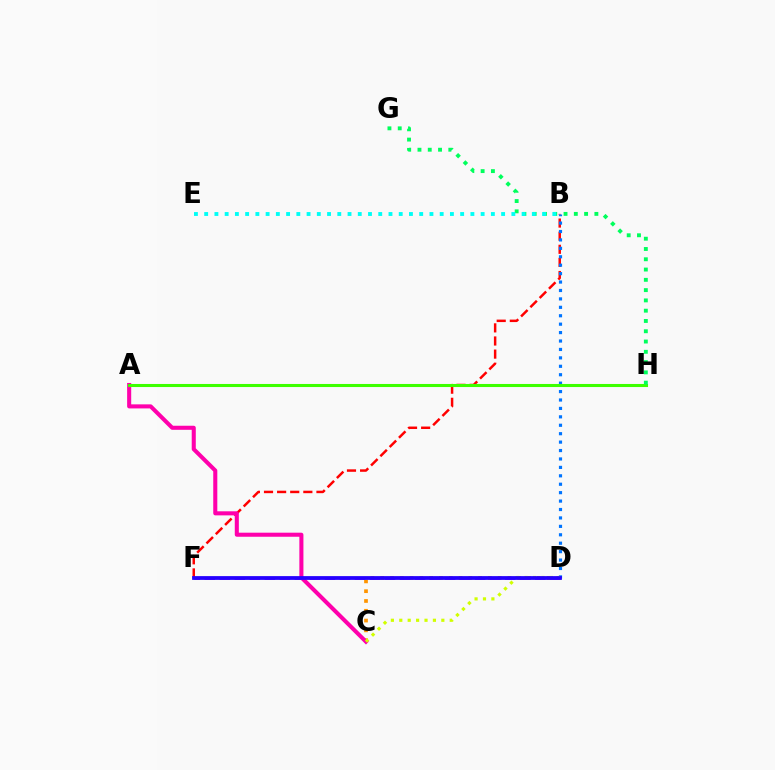{('B', 'F'): [{'color': '#ff0000', 'line_style': 'dashed', 'thickness': 1.78}], ('B', 'D'): [{'color': '#0074ff', 'line_style': 'dotted', 'thickness': 2.29}], ('C', 'D'): [{'color': '#ff9400', 'line_style': 'dotted', 'thickness': 2.66}, {'color': '#d1ff00', 'line_style': 'dotted', 'thickness': 2.28}], ('D', 'F'): [{'color': '#b900ff', 'line_style': 'dashed', 'thickness': 2.04}, {'color': '#2500ff', 'line_style': 'solid', 'thickness': 2.72}], ('A', 'C'): [{'color': '#ff00ac', 'line_style': 'solid', 'thickness': 2.93}], ('A', 'H'): [{'color': '#3dff00', 'line_style': 'solid', 'thickness': 2.21}], ('G', 'H'): [{'color': '#00ff5c', 'line_style': 'dotted', 'thickness': 2.79}], ('B', 'E'): [{'color': '#00fff6', 'line_style': 'dotted', 'thickness': 2.78}]}